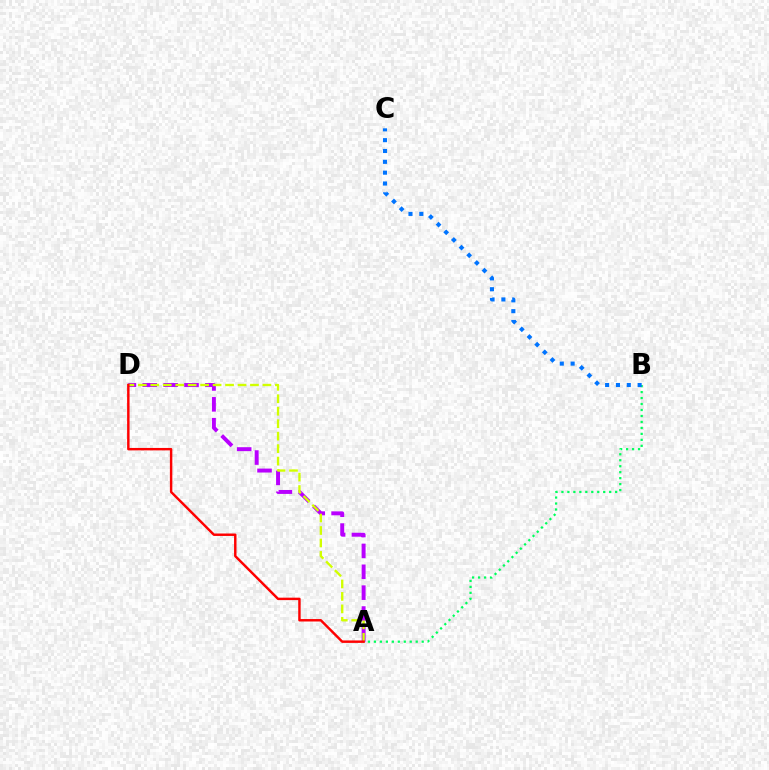{('A', 'B'): [{'color': '#00ff5c', 'line_style': 'dotted', 'thickness': 1.62}], ('A', 'D'): [{'color': '#b900ff', 'line_style': 'dashed', 'thickness': 2.83}, {'color': '#d1ff00', 'line_style': 'dashed', 'thickness': 1.69}, {'color': '#ff0000', 'line_style': 'solid', 'thickness': 1.76}], ('B', 'C'): [{'color': '#0074ff', 'line_style': 'dotted', 'thickness': 2.94}]}